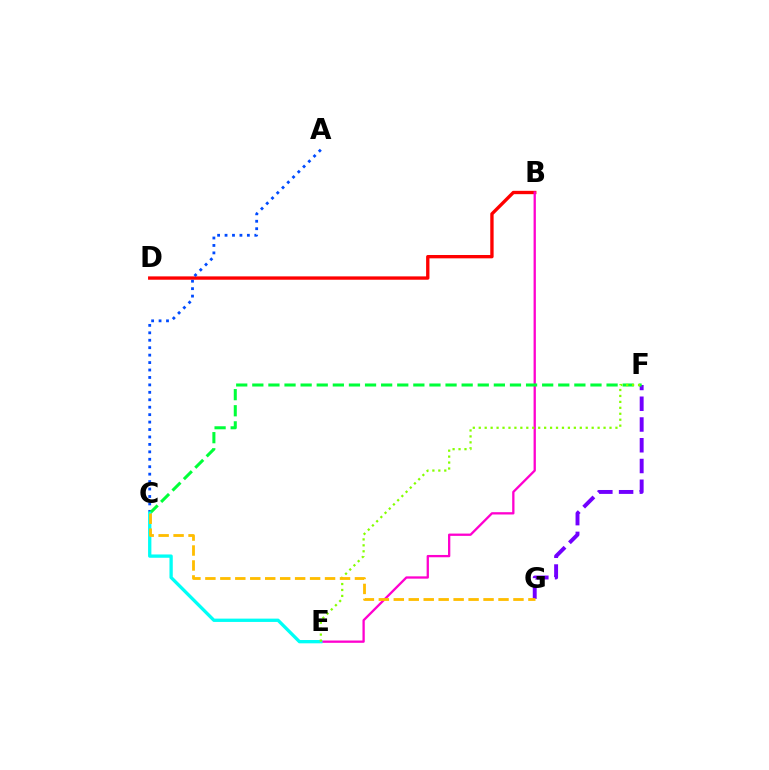{('B', 'D'): [{'color': '#ff0000', 'line_style': 'solid', 'thickness': 2.41}], ('F', 'G'): [{'color': '#7200ff', 'line_style': 'dashed', 'thickness': 2.82}], ('B', 'E'): [{'color': '#ff00cf', 'line_style': 'solid', 'thickness': 1.66}], ('A', 'C'): [{'color': '#004bff', 'line_style': 'dotted', 'thickness': 2.02}], ('C', 'F'): [{'color': '#00ff39', 'line_style': 'dashed', 'thickness': 2.19}], ('C', 'E'): [{'color': '#00fff6', 'line_style': 'solid', 'thickness': 2.38}], ('E', 'F'): [{'color': '#84ff00', 'line_style': 'dotted', 'thickness': 1.61}], ('C', 'G'): [{'color': '#ffbd00', 'line_style': 'dashed', 'thickness': 2.03}]}